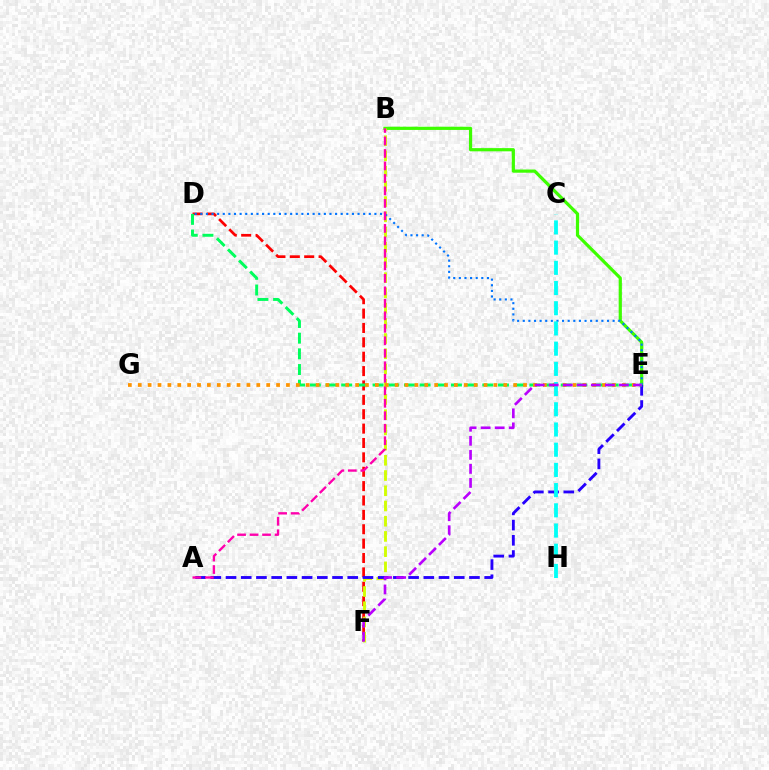{('D', 'F'): [{'color': '#ff0000', 'line_style': 'dashed', 'thickness': 1.95}], ('B', 'E'): [{'color': '#3dff00', 'line_style': 'solid', 'thickness': 2.3}], ('B', 'F'): [{'color': '#d1ff00', 'line_style': 'dashed', 'thickness': 2.07}], ('A', 'E'): [{'color': '#2500ff', 'line_style': 'dashed', 'thickness': 2.07}], ('D', 'E'): [{'color': '#0074ff', 'line_style': 'dotted', 'thickness': 1.53}, {'color': '#00ff5c', 'line_style': 'dashed', 'thickness': 2.13}], ('A', 'B'): [{'color': '#ff00ac', 'line_style': 'dashed', 'thickness': 1.7}], ('E', 'G'): [{'color': '#ff9400', 'line_style': 'dotted', 'thickness': 2.68}], ('C', 'H'): [{'color': '#00fff6', 'line_style': 'dashed', 'thickness': 2.75}], ('E', 'F'): [{'color': '#b900ff', 'line_style': 'dashed', 'thickness': 1.91}]}